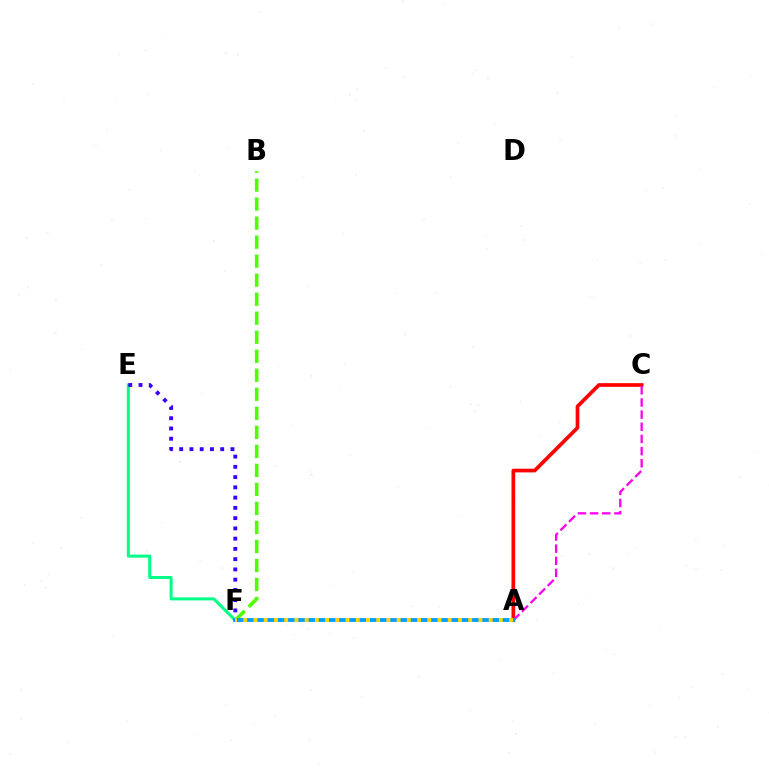{('E', 'F'): [{'color': '#00ff86', 'line_style': 'solid', 'thickness': 2.17}, {'color': '#3700ff', 'line_style': 'dotted', 'thickness': 2.79}], ('A', 'C'): [{'color': '#ff0000', 'line_style': 'solid', 'thickness': 2.66}, {'color': '#ff00ed', 'line_style': 'dashed', 'thickness': 1.65}], ('B', 'F'): [{'color': '#4fff00', 'line_style': 'dashed', 'thickness': 2.58}], ('A', 'F'): [{'color': '#009eff', 'line_style': 'solid', 'thickness': 2.76}, {'color': '#ffd500', 'line_style': 'dotted', 'thickness': 2.78}]}